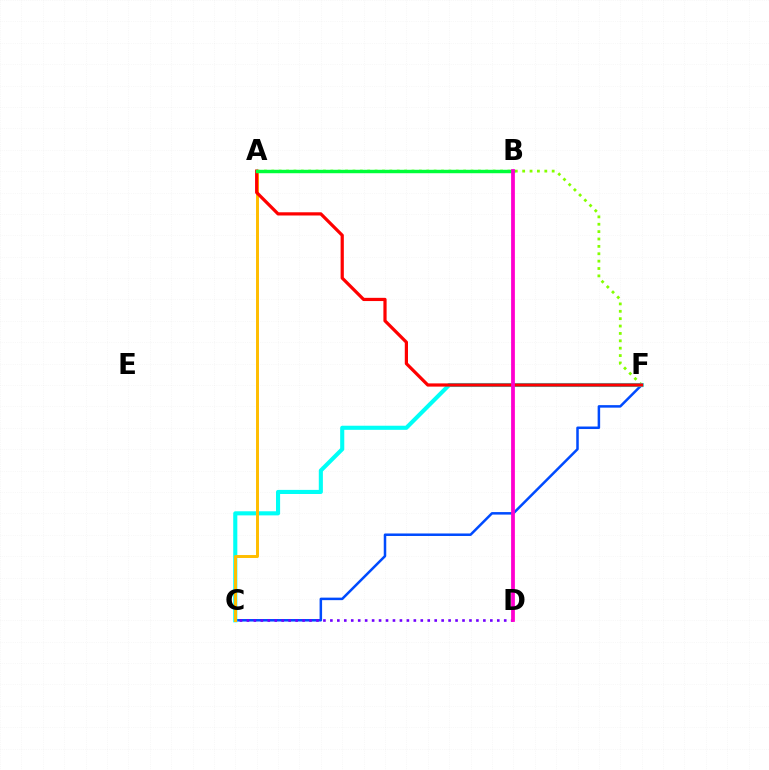{('C', 'F'): [{'color': '#004bff', 'line_style': 'solid', 'thickness': 1.81}, {'color': '#00fff6', 'line_style': 'solid', 'thickness': 2.95}], ('A', 'F'): [{'color': '#84ff00', 'line_style': 'dotted', 'thickness': 2.0}, {'color': '#ff0000', 'line_style': 'solid', 'thickness': 2.31}], ('A', 'C'): [{'color': '#ffbd00', 'line_style': 'solid', 'thickness': 2.13}], ('A', 'B'): [{'color': '#00ff39', 'line_style': 'solid', 'thickness': 2.48}], ('C', 'D'): [{'color': '#7200ff', 'line_style': 'dotted', 'thickness': 1.89}], ('B', 'D'): [{'color': '#ff00cf', 'line_style': 'solid', 'thickness': 2.72}]}